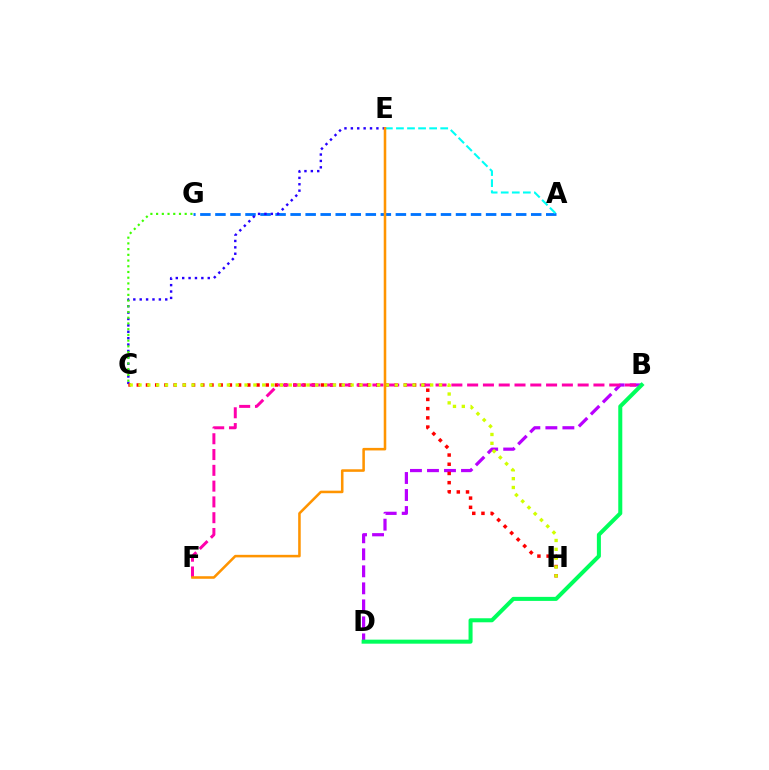{('A', 'G'): [{'color': '#0074ff', 'line_style': 'dashed', 'thickness': 2.04}], ('C', 'E'): [{'color': '#2500ff', 'line_style': 'dotted', 'thickness': 1.74}], ('B', 'D'): [{'color': '#b900ff', 'line_style': 'dashed', 'thickness': 2.31}, {'color': '#00ff5c', 'line_style': 'solid', 'thickness': 2.9}], ('C', 'H'): [{'color': '#ff0000', 'line_style': 'dotted', 'thickness': 2.5}, {'color': '#d1ff00', 'line_style': 'dotted', 'thickness': 2.4}], ('B', 'F'): [{'color': '#ff00ac', 'line_style': 'dashed', 'thickness': 2.14}], ('C', 'G'): [{'color': '#3dff00', 'line_style': 'dotted', 'thickness': 1.55}], ('A', 'E'): [{'color': '#00fff6', 'line_style': 'dashed', 'thickness': 1.5}], ('E', 'F'): [{'color': '#ff9400', 'line_style': 'solid', 'thickness': 1.84}]}